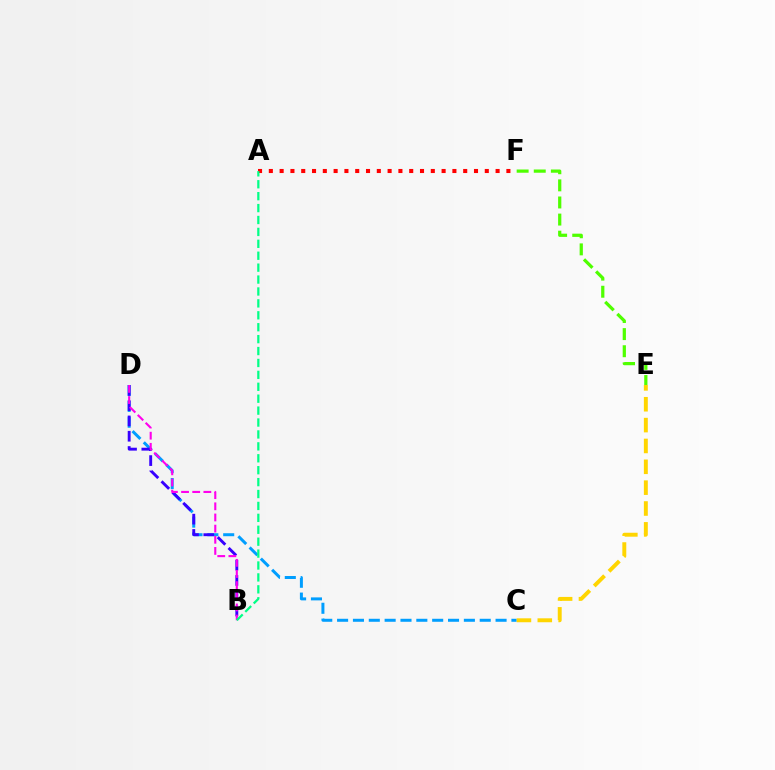{('C', 'D'): [{'color': '#009eff', 'line_style': 'dashed', 'thickness': 2.15}], ('C', 'E'): [{'color': '#ffd500', 'line_style': 'dashed', 'thickness': 2.83}], ('B', 'D'): [{'color': '#3700ff', 'line_style': 'dashed', 'thickness': 2.08}, {'color': '#ff00ed', 'line_style': 'dashed', 'thickness': 1.51}], ('A', 'F'): [{'color': '#ff0000', 'line_style': 'dotted', 'thickness': 2.93}], ('E', 'F'): [{'color': '#4fff00', 'line_style': 'dashed', 'thickness': 2.32}], ('A', 'B'): [{'color': '#00ff86', 'line_style': 'dashed', 'thickness': 1.62}]}